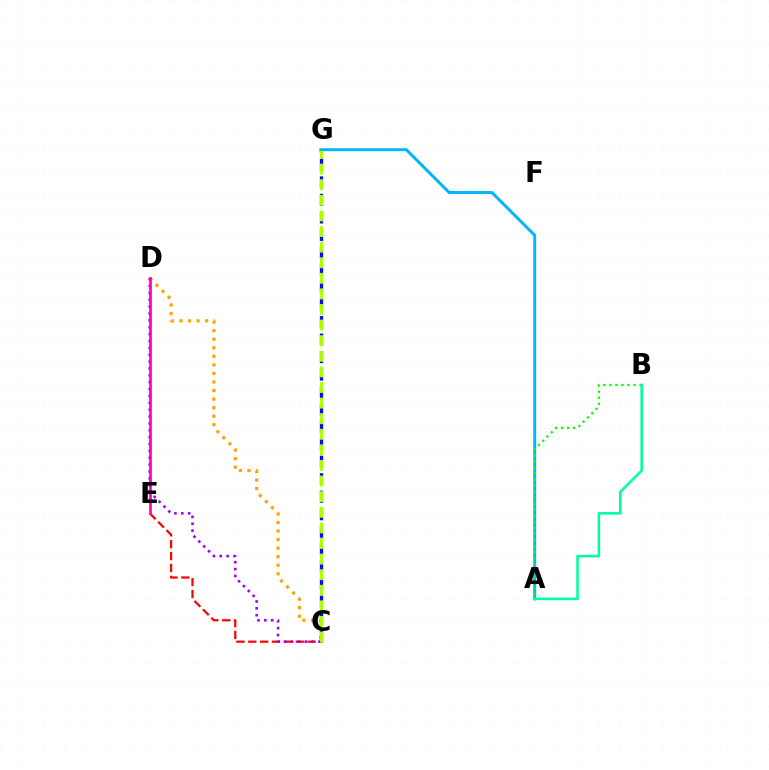{('A', 'G'): [{'color': '#00b5ff', 'line_style': 'solid', 'thickness': 2.13}], ('C', 'E'): [{'color': '#ff0000', 'line_style': 'dashed', 'thickness': 1.61}], ('C', 'D'): [{'color': '#ffa500', 'line_style': 'dotted', 'thickness': 2.32}, {'color': '#9b00ff', 'line_style': 'dotted', 'thickness': 1.87}], ('C', 'G'): [{'color': '#0010ff', 'line_style': 'dashed', 'thickness': 2.37}, {'color': '#b3ff00', 'line_style': 'dashed', 'thickness': 2.12}], ('D', 'E'): [{'color': '#ff00bd', 'line_style': 'solid', 'thickness': 1.94}], ('A', 'B'): [{'color': '#08ff00', 'line_style': 'dotted', 'thickness': 1.64}, {'color': '#00ff9d', 'line_style': 'solid', 'thickness': 1.84}]}